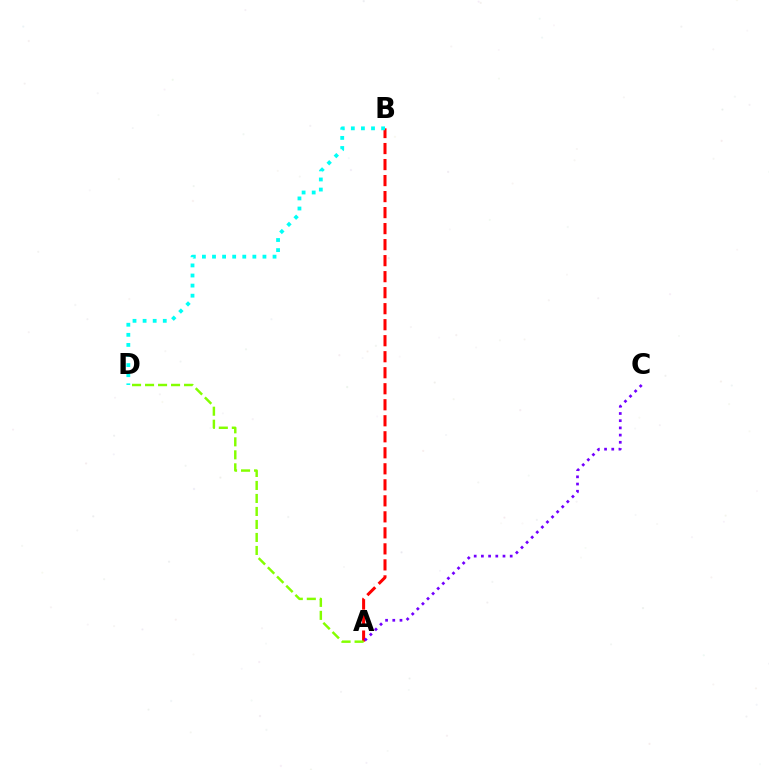{('A', 'B'): [{'color': '#ff0000', 'line_style': 'dashed', 'thickness': 2.18}], ('B', 'D'): [{'color': '#00fff6', 'line_style': 'dotted', 'thickness': 2.74}], ('A', 'C'): [{'color': '#7200ff', 'line_style': 'dotted', 'thickness': 1.96}], ('A', 'D'): [{'color': '#84ff00', 'line_style': 'dashed', 'thickness': 1.77}]}